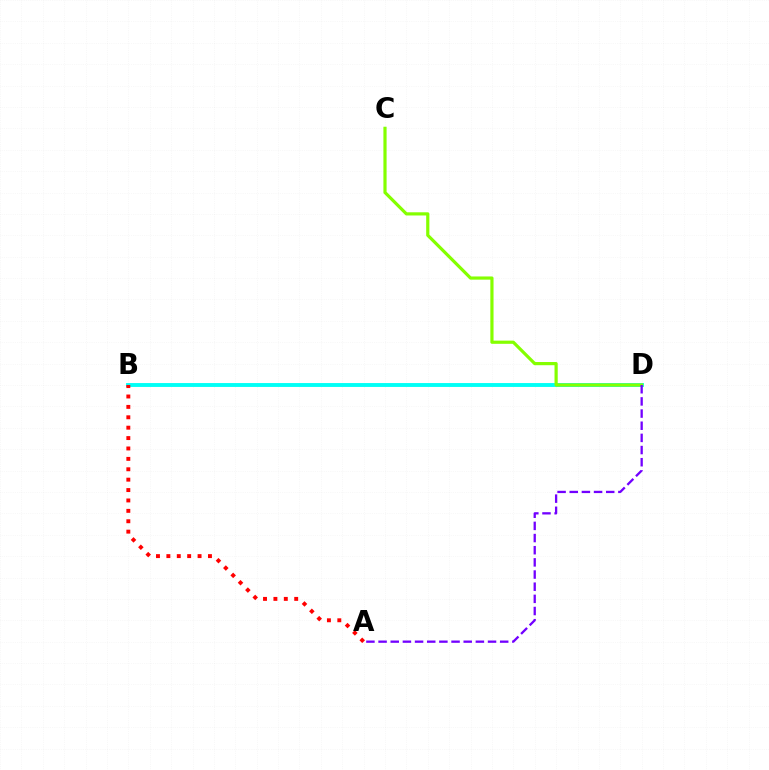{('B', 'D'): [{'color': '#00fff6', 'line_style': 'solid', 'thickness': 2.79}], ('C', 'D'): [{'color': '#84ff00', 'line_style': 'solid', 'thickness': 2.3}], ('A', 'B'): [{'color': '#ff0000', 'line_style': 'dotted', 'thickness': 2.82}], ('A', 'D'): [{'color': '#7200ff', 'line_style': 'dashed', 'thickness': 1.65}]}